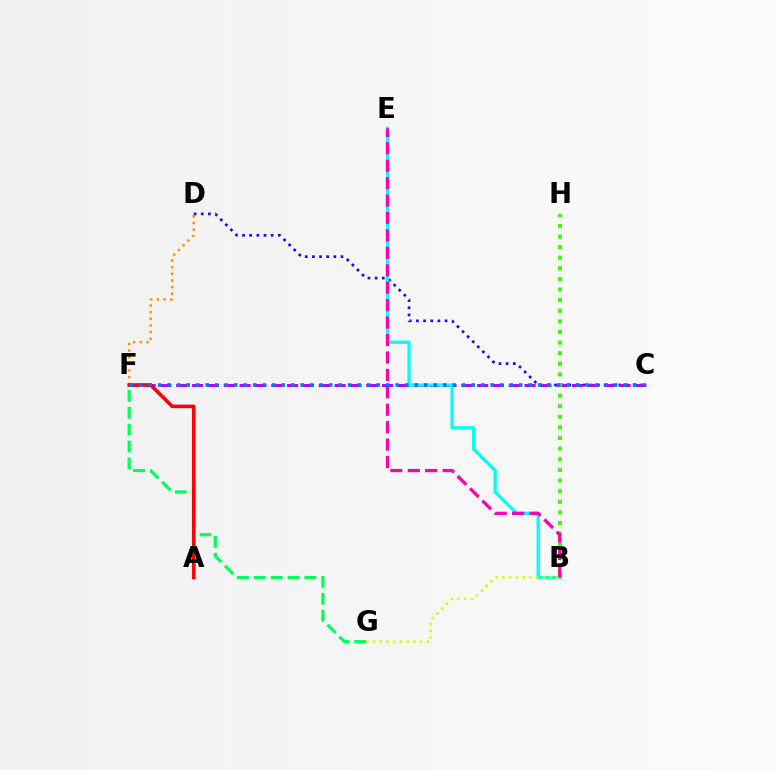{('D', 'F'): [{'color': '#ff9400', 'line_style': 'dotted', 'thickness': 1.81}], ('C', 'D'): [{'color': '#2500ff', 'line_style': 'dotted', 'thickness': 1.94}], ('F', 'G'): [{'color': '#00ff5c', 'line_style': 'dashed', 'thickness': 2.29}], ('C', 'F'): [{'color': '#b900ff', 'line_style': 'dashed', 'thickness': 2.15}, {'color': '#0074ff', 'line_style': 'dotted', 'thickness': 2.58}], ('A', 'F'): [{'color': '#ff0000', 'line_style': 'solid', 'thickness': 2.57}], ('B', 'H'): [{'color': '#3dff00', 'line_style': 'dotted', 'thickness': 2.88}], ('B', 'E'): [{'color': '#00fff6', 'line_style': 'solid', 'thickness': 2.34}, {'color': '#ff00ac', 'line_style': 'dashed', 'thickness': 2.37}], ('B', 'G'): [{'color': '#d1ff00', 'line_style': 'dotted', 'thickness': 1.83}]}